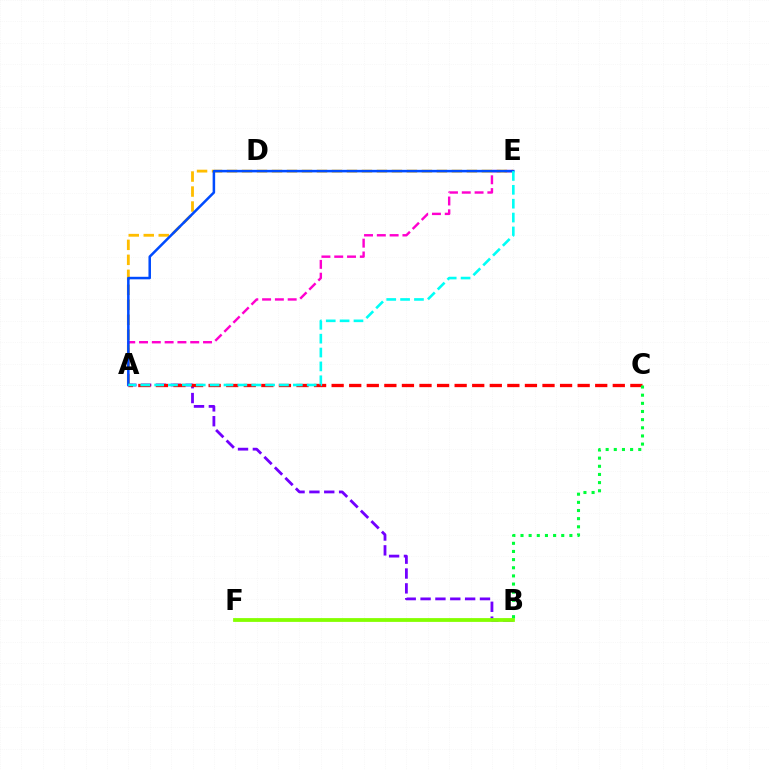{('A', 'E'): [{'color': '#ff00cf', 'line_style': 'dashed', 'thickness': 1.74}, {'color': '#ffbd00', 'line_style': 'dashed', 'thickness': 2.04}, {'color': '#004bff', 'line_style': 'solid', 'thickness': 1.82}, {'color': '#00fff6', 'line_style': 'dashed', 'thickness': 1.88}], ('A', 'B'): [{'color': '#7200ff', 'line_style': 'dashed', 'thickness': 2.02}], ('A', 'C'): [{'color': '#ff0000', 'line_style': 'dashed', 'thickness': 2.39}], ('B', 'F'): [{'color': '#84ff00', 'line_style': 'solid', 'thickness': 2.73}], ('B', 'C'): [{'color': '#00ff39', 'line_style': 'dotted', 'thickness': 2.21}]}